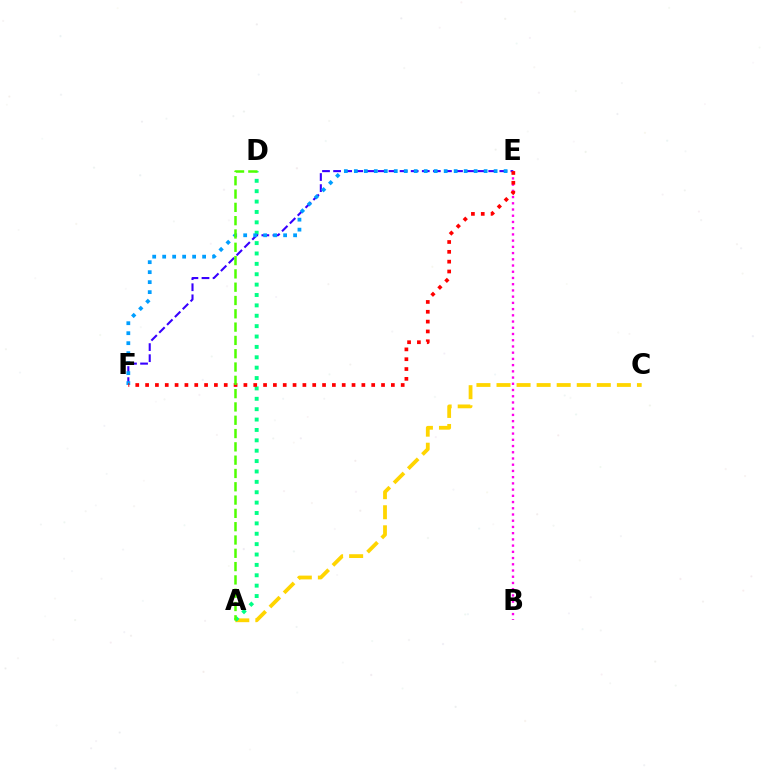{('A', 'C'): [{'color': '#ffd500', 'line_style': 'dashed', 'thickness': 2.73}], ('A', 'D'): [{'color': '#00ff86', 'line_style': 'dotted', 'thickness': 2.82}, {'color': '#4fff00', 'line_style': 'dashed', 'thickness': 1.81}], ('E', 'F'): [{'color': '#3700ff', 'line_style': 'dashed', 'thickness': 1.51}, {'color': '#009eff', 'line_style': 'dotted', 'thickness': 2.71}, {'color': '#ff0000', 'line_style': 'dotted', 'thickness': 2.67}], ('B', 'E'): [{'color': '#ff00ed', 'line_style': 'dotted', 'thickness': 1.69}]}